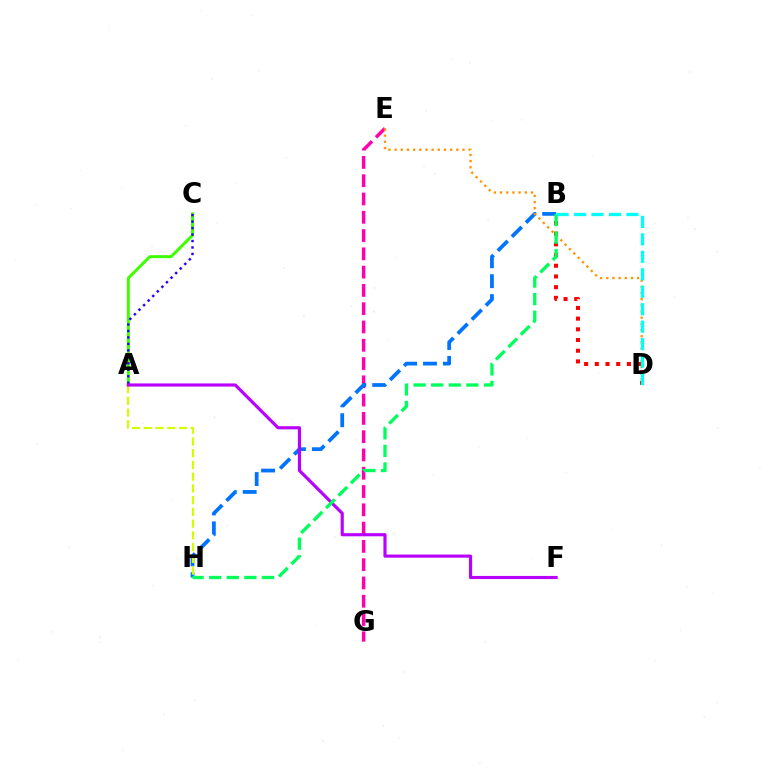{('B', 'D'): [{'color': '#ff0000', 'line_style': 'dotted', 'thickness': 2.91}, {'color': '#00fff6', 'line_style': 'dashed', 'thickness': 2.37}], ('A', 'C'): [{'color': '#3dff00', 'line_style': 'solid', 'thickness': 2.15}, {'color': '#2500ff', 'line_style': 'dotted', 'thickness': 1.76}], ('E', 'G'): [{'color': '#ff00ac', 'line_style': 'dashed', 'thickness': 2.48}], ('B', 'H'): [{'color': '#0074ff', 'line_style': 'dashed', 'thickness': 2.7}, {'color': '#00ff5c', 'line_style': 'dashed', 'thickness': 2.39}], ('A', 'H'): [{'color': '#d1ff00', 'line_style': 'dashed', 'thickness': 1.59}], ('D', 'E'): [{'color': '#ff9400', 'line_style': 'dotted', 'thickness': 1.68}], ('A', 'F'): [{'color': '#b900ff', 'line_style': 'solid', 'thickness': 2.27}]}